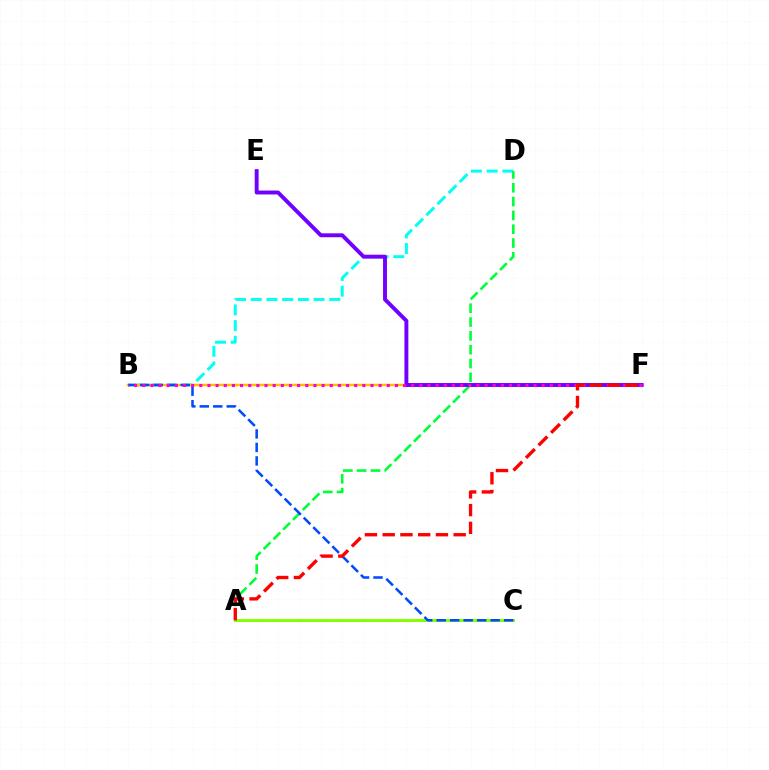{('A', 'C'): [{'color': '#84ff00', 'line_style': 'solid', 'thickness': 2.14}], ('B', 'D'): [{'color': '#00fff6', 'line_style': 'dashed', 'thickness': 2.13}], ('B', 'F'): [{'color': '#ffbd00', 'line_style': 'solid', 'thickness': 1.75}, {'color': '#ff00cf', 'line_style': 'dotted', 'thickness': 2.21}], ('A', 'D'): [{'color': '#00ff39', 'line_style': 'dashed', 'thickness': 1.88}], ('B', 'C'): [{'color': '#004bff', 'line_style': 'dashed', 'thickness': 1.83}], ('E', 'F'): [{'color': '#7200ff', 'line_style': 'solid', 'thickness': 2.82}], ('A', 'F'): [{'color': '#ff0000', 'line_style': 'dashed', 'thickness': 2.41}]}